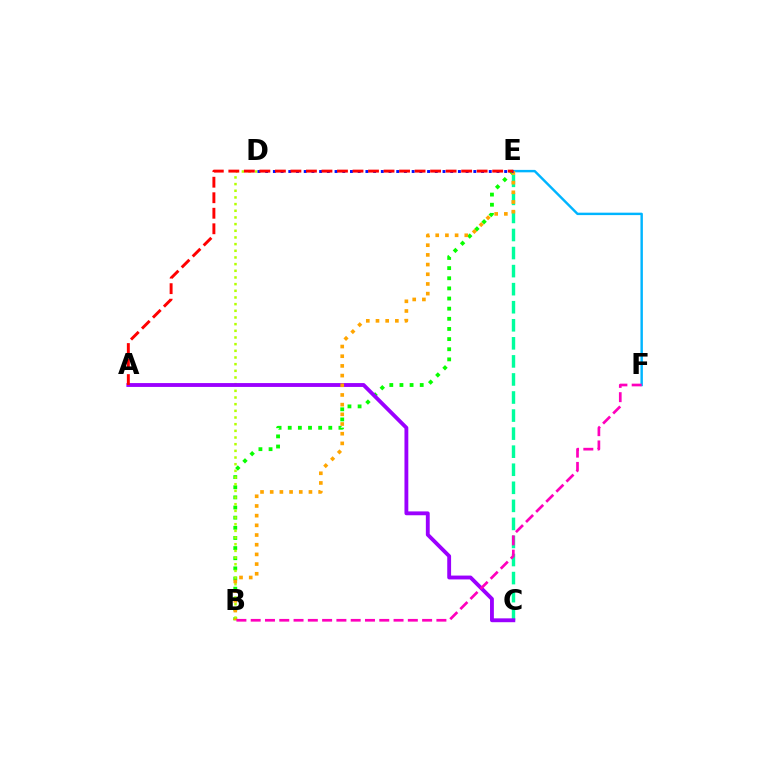{('E', 'F'): [{'color': '#00b5ff', 'line_style': 'solid', 'thickness': 1.75}], ('B', 'E'): [{'color': '#08ff00', 'line_style': 'dotted', 'thickness': 2.75}, {'color': '#ffa500', 'line_style': 'dotted', 'thickness': 2.63}], ('C', 'E'): [{'color': '#00ff9d', 'line_style': 'dashed', 'thickness': 2.45}], ('B', 'D'): [{'color': '#b3ff00', 'line_style': 'dotted', 'thickness': 1.81}], ('A', 'C'): [{'color': '#9b00ff', 'line_style': 'solid', 'thickness': 2.77}], ('D', 'E'): [{'color': '#0010ff', 'line_style': 'dotted', 'thickness': 2.09}], ('B', 'F'): [{'color': '#ff00bd', 'line_style': 'dashed', 'thickness': 1.94}], ('A', 'E'): [{'color': '#ff0000', 'line_style': 'dashed', 'thickness': 2.11}]}